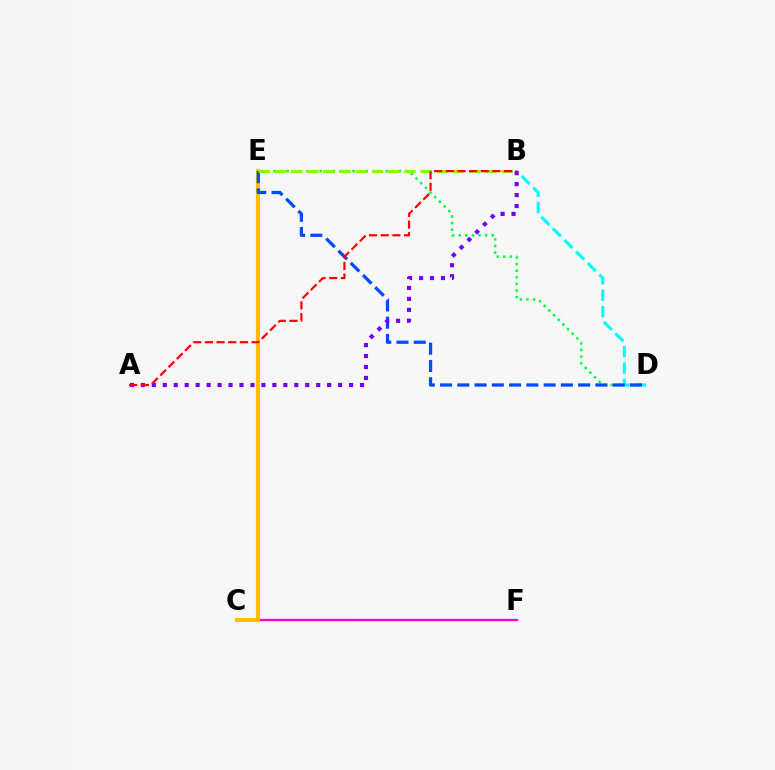{('D', 'E'): [{'color': '#00ff39', 'line_style': 'dotted', 'thickness': 1.79}, {'color': '#004bff', 'line_style': 'dashed', 'thickness': 2.35}], ('C', 'F'): [{'color': '#ff00cf', 'line_style': 'solid', 'thickness': 1.68}], ('B', 'D'): [{'color': '#00fff6', 'line_style': 'dashed', 'thickness': 2.22}], ('C', 'E'): [{'color': '#ffbd00', 'line_style': 'solid', 'thickness': 2.97}], ('B', 'E'): [{'color': '#84ff00', 'line_style': 'dashed', 'thickness': 2.2}], ('A', 'B'): [{'color': '#7200ff', 'line_style': 'dotted', 'thickness': 2.98}, {'color': '#ff0000', 'line_style': 'dashed', 'thickness': 1.59}]}